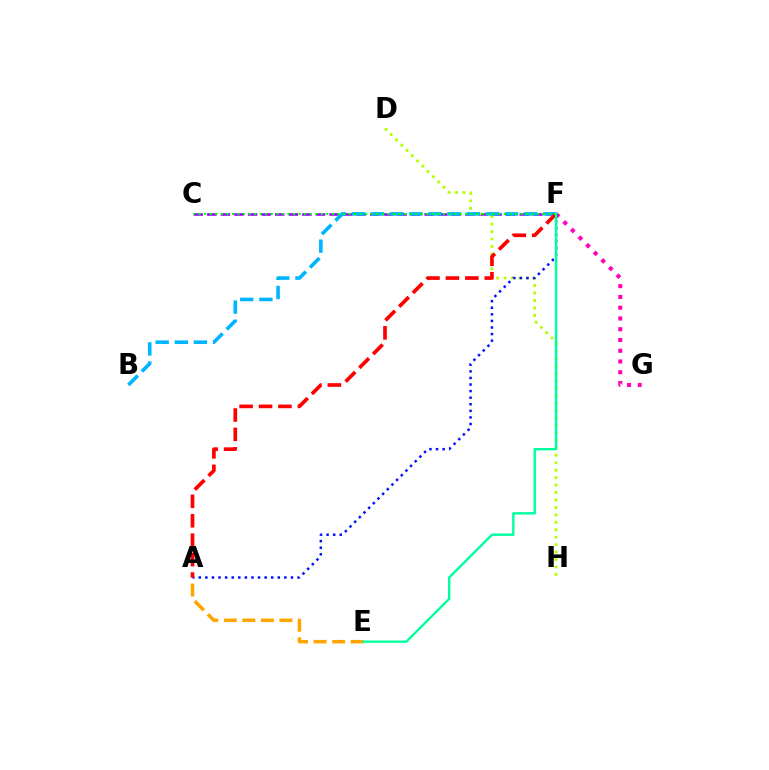{('A', 'E'): [{'color': '#ffa500', 'line_style': 'dashed', 'thickness': 2.52}], ('C', 'F'): [{'color': '#9b00ff', 'line_style': 'dashed', 'thickness': 1.85}, {'color': '#08ff00', 'line_style': 'dotted', 'thickness': 1.51}], ('D', 'H'): [{'color': '#b3ff00', 'line_style': 'dotted', 'thickness': 2.02}], ('B', 'F'): [{'color': '#00b5ff', 'line_style': 'dashed', 'thickness': 2.6}], ('F', 'G'): [{'color': '#ff00bd', 'line_style': 'dotted', 'thickness': 2.92}], ('A', 'F'): [{'color': '#0010ff', 'line_style': 'dotted', 'thickness': 1.79}, {'color': '#ff0000', 'line_style': 'dashed', 'thickness': 2.64}], ('E', 'F'): [{'color': '#00ff9d', 'line_style': 'solid', 'thickness': 1.72}]}